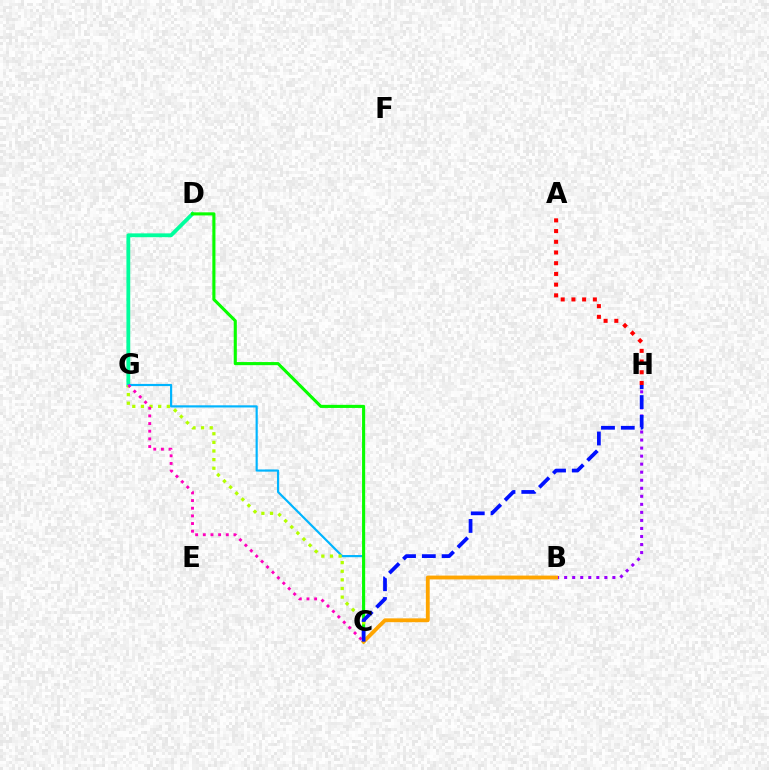{('D', 'G'): [{'color': '#00ff9d', 'line_style': 'solid', 'thickness': 2.75}], ('B', 'H'): [{'color': '#9b00ff', 'line_style': 'dotted', 'thickness': 2.18}], ('C', 'G'): [{'color': '#00b5ff', 'line_style': 'solid', 'thickness': 1.56}, {'color': '#b3ff00', 'line_style': 'dotted', 'thickness': 2.34}, {'color': '#ff00bd', 'line_style': 'dotted', 'thickness': 2.08}], ('C', 'D'): [{'color': '#08ff00', 'line_style': 'solid', 'thickness': 2.23}], ('B', 'C'): [{'color': '#ffa500', 'line_style': 'solid', 'thickness': 2.76}], ('A', 'H'): [{'color': '#ff0000', 'line_style': 'dotted', 'thickness': 2.91}], ('C', 'H'): [{'color': '#0010ff', 'line_style': 'dashed', 'thickness': 2.69}]}